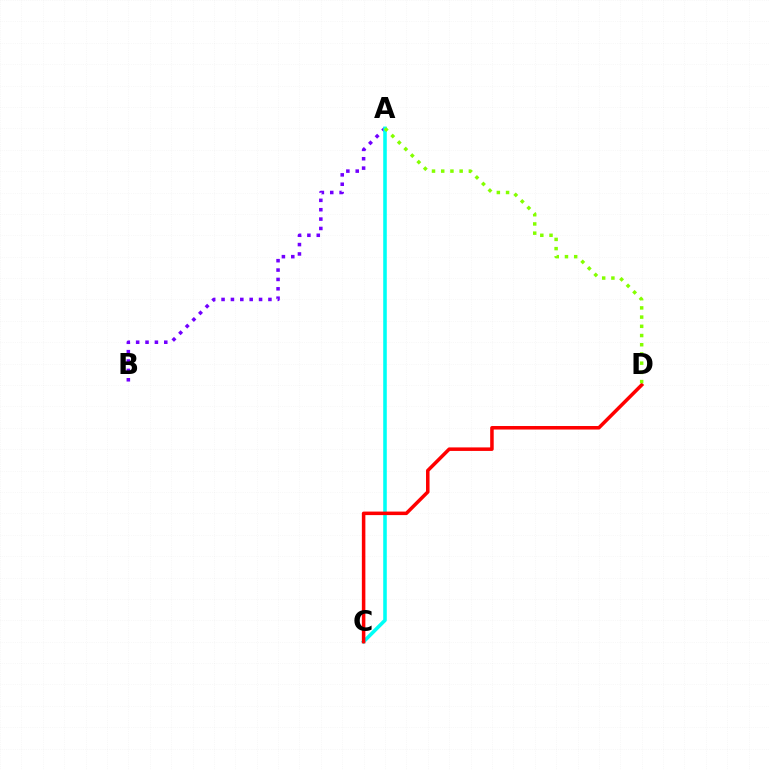{('A', 'B'): [{'color': '#7200ff', 'line_style': 'dotted', 'thickness': 2.55}], ('A', 'C'): [{'color': '#00fff6', 'line_style': 'solid', 'thickness': 2.57}], ('C', 'D'): [{'color': '#ff0000', 'line_style': 'solid', 'thickness': 2.54}], ('A', 'D'): [{'color': '#84ff00', 'line_style': 'dotted', 'thickness': 2.5}]}